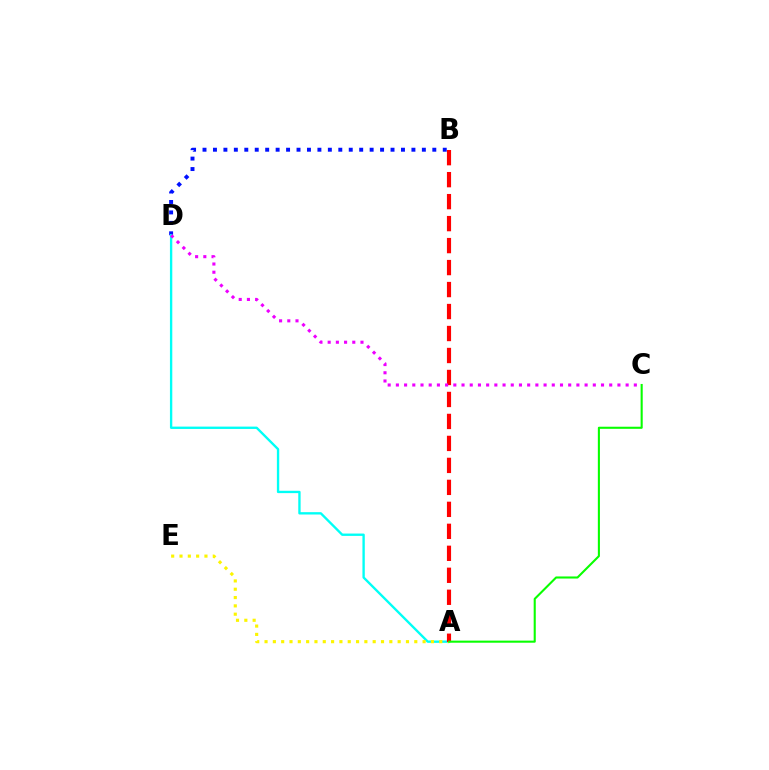{('B', 'D'): [{'color': '#0010ff', 'line_style': 'dotted', 'thickness': 2.84}], ('A', 'D'): [{'color': '#00fff6', 'line_style': 'solid', 'thickness': 1.69}], ('A', 'E'): [{'color': '#fcf500', 'line_style': 'dotted', 'thickness': 2.26}], ('A', 'B'): [{'color': '#ff0000', 'line_style': 'dashed', 'thickness': 2.99}], ('C', 'D'): [{'color': '#ee00ff', 'line_style': 'dotted', 'thickness': 2.23}], ('A', 'C'): [{'color': '#08ff00', 'line_style': 'solid', 'thickness': 1.51}]}